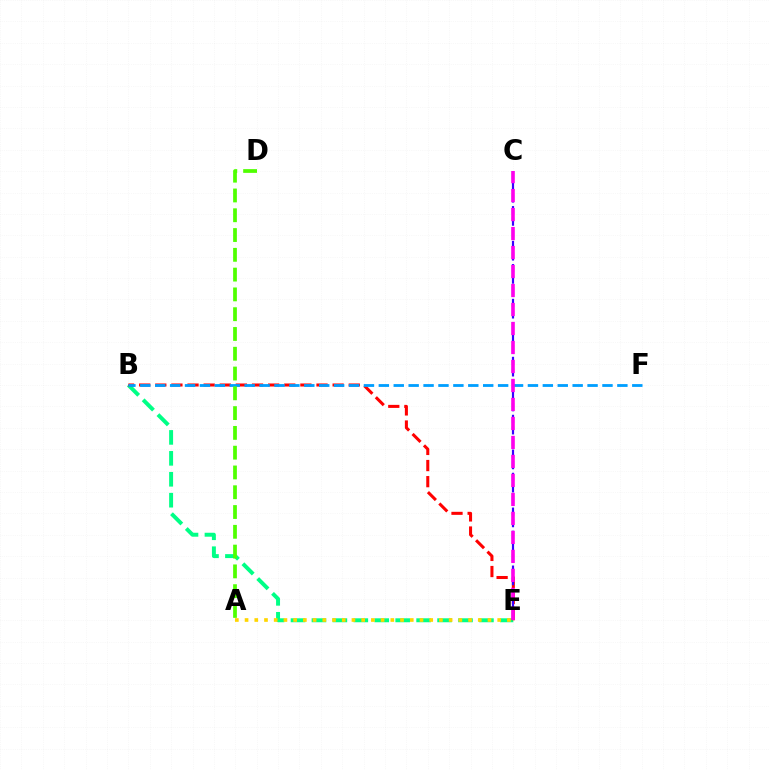{('B', 'E'): [{'color': '#00ff86', 'line_style': 'dashed', 'thickness': 2.84}, {'color': '#ff0000', 'line_style': 'dashed', 'thickness': 2.19}], ('A', 'E'): [{'color': '#ffd500', 'line_style': 'dotted', 'thickness': 2.64}], ('C', 'E'): [{'color': '#3700ff', 'line_style': 'dashed', 'thickness': 1.58}, {'color': '#ff00ed', 'line_style': 'dashed', 'thickness': 2.58}], ('B', 'F'): [{'color': '#009eff', 'line_style': 'dashed', 'thickness': 2.03}], ('A', 'D'): [{'color': '#4fff00', 'line_style': 'dashed', 'thickness': 2.69}]}